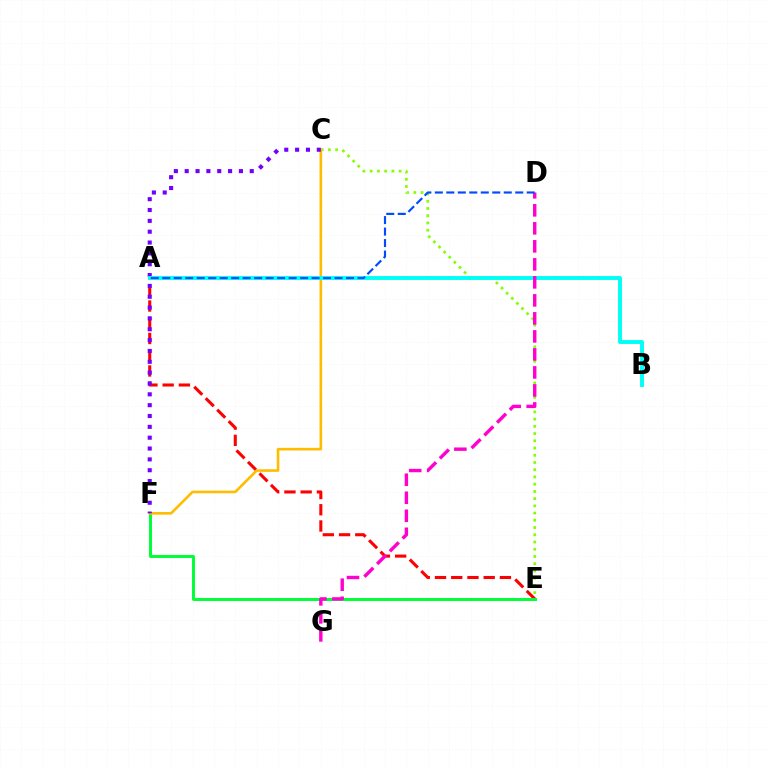{('A', 'E'): [{'color': '#ff0000', 'line_style': 'dashed', 'thickness': 2.21}], ('C', 'E'): [{'color': '#84ff00', 'line_style': 'dotted', 'thickness': 1.96}], ('E', 'F'): [{'color': '#00ff39', 'line_style': 'solid', 'thickness': 2.14}], ('C', 'F'): [{'color': '#ffbd00', 'line_style': 'solid', 'thickness': 1.88}, {'color': '#7200ff', 'line_style': 'dotted', 'thickness': 2.95}], ('A', 'B'): [{'color': '#00fff6', 'line_style': 'solid', 'thickness': 2.82}], ('D', 'G'): [{'color': '#ff00cf', 'line_style': 'dashed', 'thickness': 2.45}], ('A', 'D'): [{'color': '#004bff', 'line_style': 'dashed', 'thickness': 1.56}]}